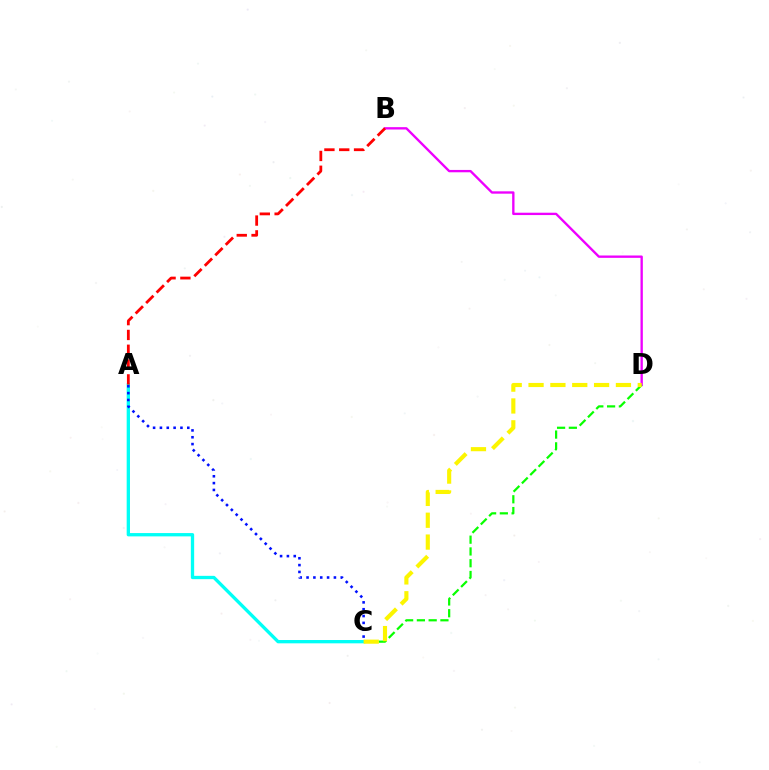{('A', 'C'): [{'color': '#00fff6', 'line_style': 'solid', 'thickness': 2.38}, {'color': '#0010ff', 'line_style': 'dotted', 'thickness': 1.86}], ('B', 'D'): [{'color': '#ee00ff', 'line_style': 'solid', 'thickness': 1.69}], ('A', 'B'): [{'color': '#ff0000', 'line_style': 'dashed', 'thickness': 2.01}], ('C', 'D'): [{'color': '#08ff00', 'line_style': 'dashed', 'thickness': 1.6}, {'color': '#fcf500', 'line_style': 'dashed', 'thickness': 2.97}]}